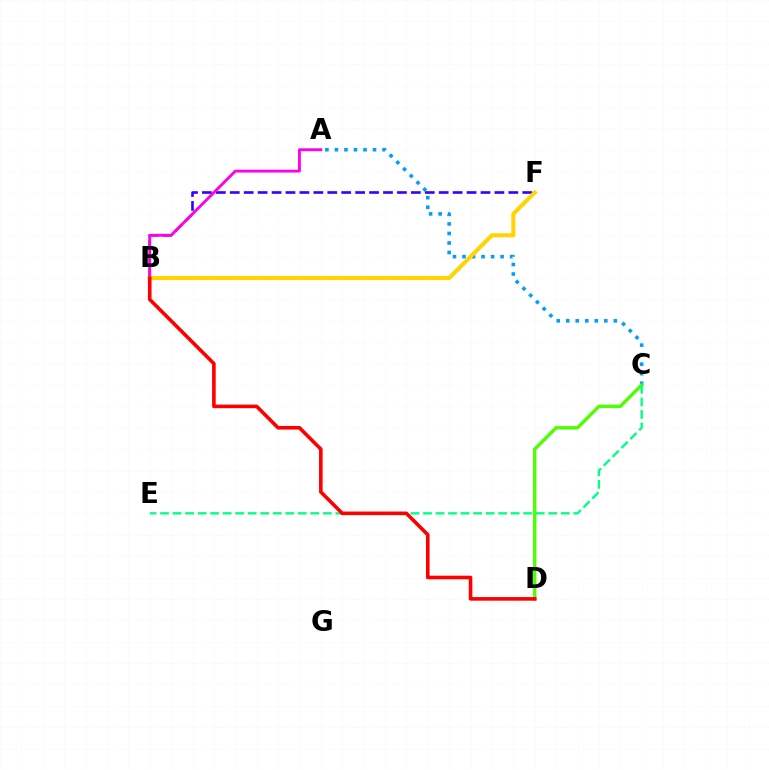{('B', 'F'): [{'color': '#3700ff', 'line_style': 'dashed', 'thickness': 1.89}, {'color': '#ffd500', 'line_style': 'solid', 'thickness': 2.91}], ('A', 'C'): [{'color': '#009eff', 'line_style': 'dotted', 'thickness': 2.59}], ('C', 'D'): [{'color': '#4fff00', 'line_style': 'solid', 'thickness': 2.44}], ('C', 'E'): [{'color': '#00ff86', 'line_style': 'dashed', 'thickness': 1.7}], ('A', 'B'): [{'color': '#ff00ed', 'line_style': 'solid', 'thickness': 2.06}], ('B', 'D'): [{'color': '#ff0000', 'line_style': 'solid', 'thickness': 2.6}]}